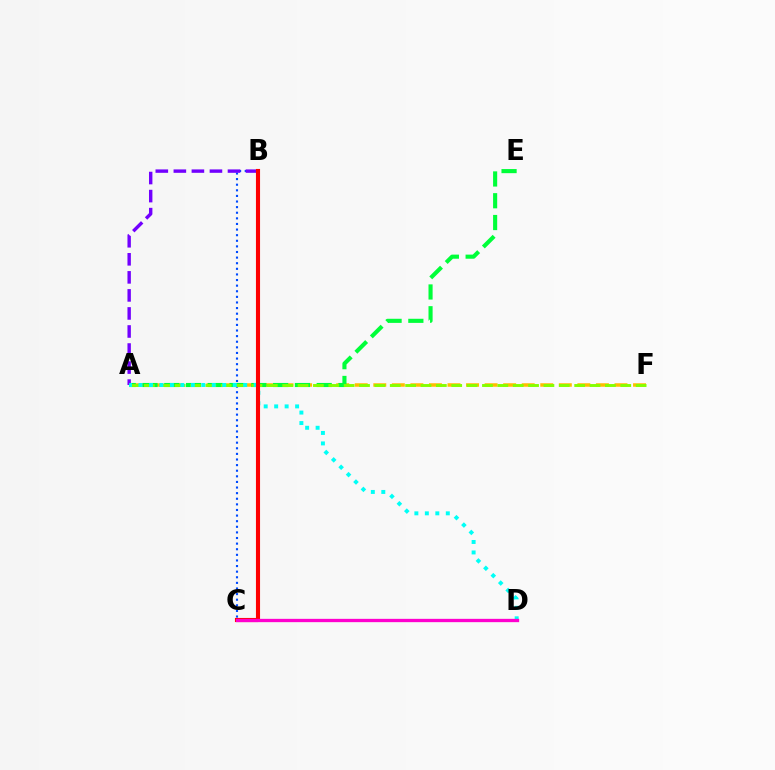{('A', 'F'): [{'color': '#ffbd00', 'line_style': 'dashed', 'thickness': 2.52}, {'color': '#84ff00', 'line_style': 'dashed', 'thickness': 2.09}], ('A', 'E'): [{'color': '#00ff39', 'line_style': 'dashed', 'thickness': 2.96}], ('B', 'C'): [{'color': '#004bff', 'line_style': 'dotted', 'thickness': 1.52}, {'color': '#ff0000', 'line_style': 'solid', 'thickness': 2.95}], ('A', 'B'): [{'color': '#7200ff', 'line_style': 'dashed', 'thickness': 2.45}], ('A', 'D'): [{'color': '#00fff6', 'line_style': 'dotted', 'thickness': 2.85}], ('C', 'D'): [{'color': '#ff00cf', 'line_style': 'solid', 'thickness': 2.38}]}